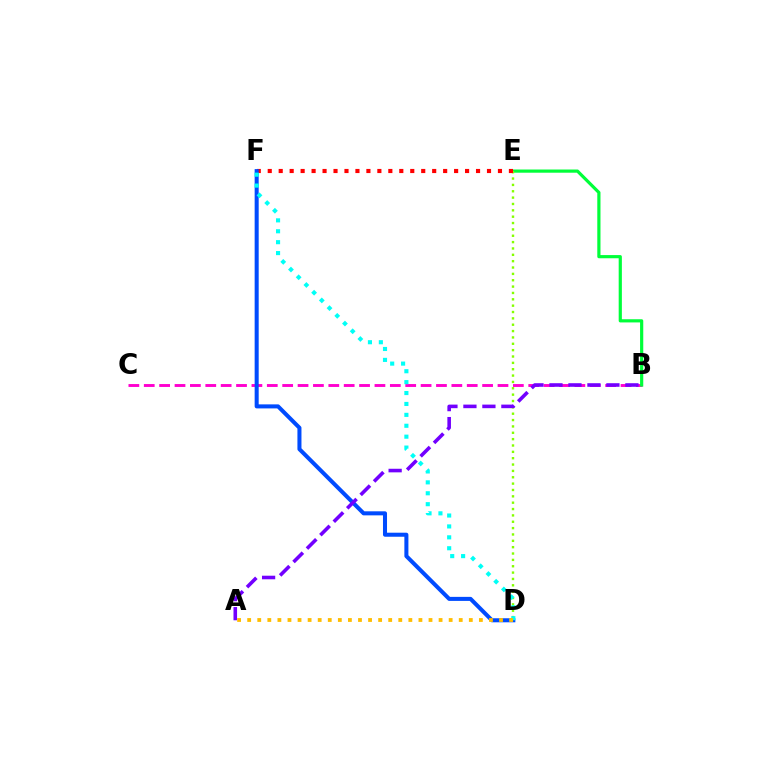{('B', 'C'): [{'color': '#ff00cf', 'line_style': 'dashed', 'thickness': 2.09}], ('B', 'E'): [{'color': '#00ff39', 'line_style': 'solid', 'thickness': 2.3}], ('D', 'E'): [{'color': '#84ff00', 'line_style': 'dotted', 'thickness': 1.73}], ('E', 'F'): [{'color': '#ff0000', 'line_style': 'dotted', 'thickness': 2.98}], ('D', 'F'): [{'color': '#004bff', 'line_style': 'solid', 'thickness': 2.91}, {'color': '#00fff6', 'line_style': 'dotted', 'thickness': 2.96}], ('A', 'B'): [{'color': '#7200ff', 'line_style': 'dashed', 'thickness': 2.58}], ('A', 'D'): [{'color': '#ffbd00', 'line_style': 'dotted', 'thickness': 2.74}]}